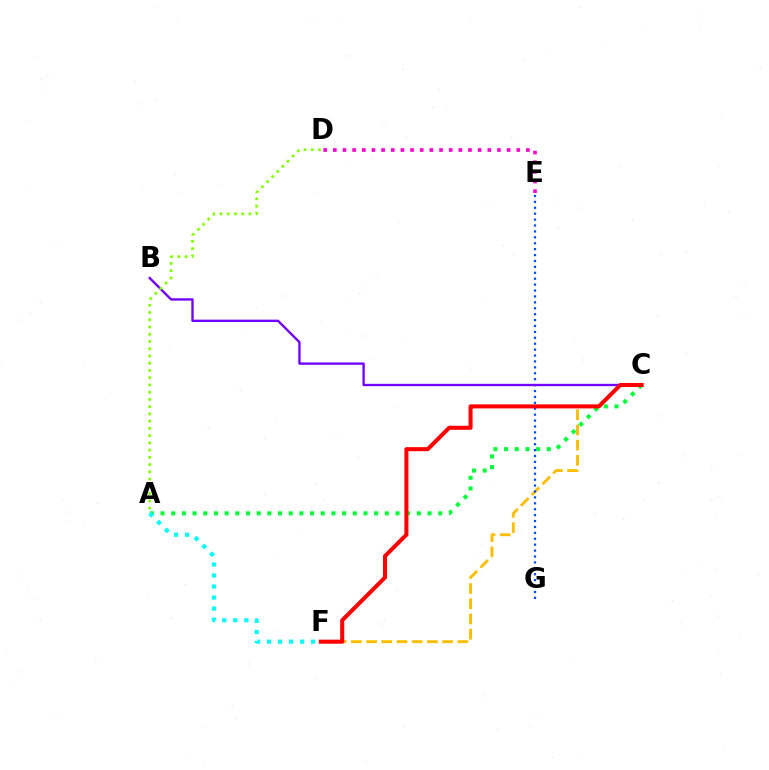{('A', 'C'): [{'color': '#00ff39', 'line_style': 'dotted', 'thickness': 2.9}], ('C', 'F'): [{'color': '#ffbd00', 'line_style': 'dashed', 'thickness': 2.07}, {'color': '#ff0000', 'line_style': 'solid', 'thickness': 2.91}], ('E', 'G'): [{'color': '#004bff', 'line_style': 'dotted', 'thickness': 1.61}], ('B', 'C'): [{'color': '#7200ff', 'line_style': 'solid', 'thickness': 1.7}], ('A', 'F'): [{'color': '#00fff6', 'line_style': 'dotted', 'thickness': 2.99}], ('D', 'E'): [{'color': '#ff00cf', 'line_style': 'dotted', 'thickness': 2.62}], ('A', 'D'): [{'color': '#84ff00', 'line_style': 'dotted', 'thickness': 1.97}]}